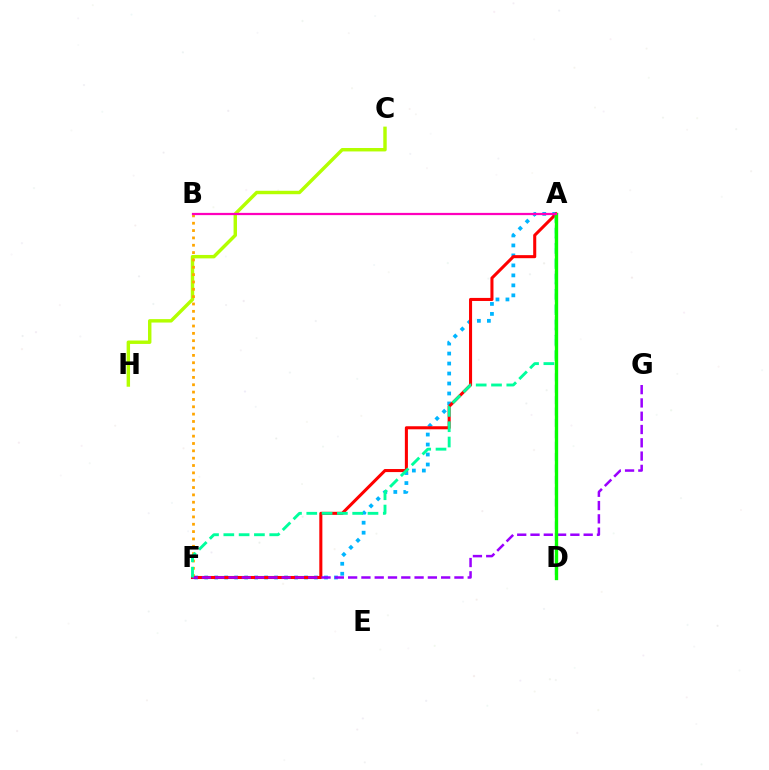{('A', 'F'): [{'color': '#00b5ff', 'line_style': 'dotted', 'thickness': 2.71}, {'color': '#ff0000', 'line_style': 'solid', 'thickness': 2.2}, {'color': '#00ff9d', 'line_style': 'dashed', 'thickness': 2.08}], ('C', 'H'): [{'color': '#b3ff00', 'line_style': 'solid', 'thickness': 2.47}], ('B', 'F'): [{'color': '#ffa500', 'line_style': 'dotted', 'thickness': 1.99}], ('A', 'D'): [{'color': '#0010ff', 'line_style': 'dashed', 'thickness': 1.55}, {'color': '#08ff00', 'line_style': 'solid', 'thickness': 2.41}], ('F', 'G'): [{'color': '#9b00ff', 'line_style': 'dashed', 'thickness': 1.81}], ('A', 'B'): [{'color': '#ff00bd', 'line_style': 'solid', 'thickness': 1.61}]}